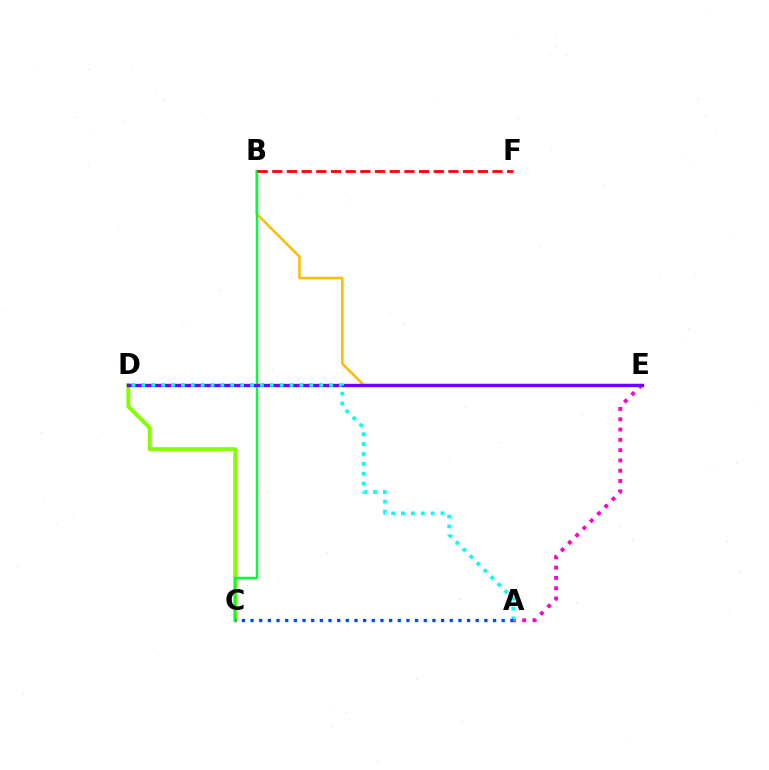{('C', 'D'): [{'color': '#84ff00', 'line_style': 'solid', 'thickness': 2.86}], ('B', 'E'): [{'color': '#ffbd00', 'line_style': 'solid', 'thickness': 1.82}], ('B', 'C'): [{'color': '#00ff39', 'line_style': 'solid', 'thickness': 1.78}], ('A', 'E'): [{'color': '#ff00cf', 'line_style': 'dotted', 'thickness': 2.8}], ('D', 'E'): [{'color': '#7200ff', 'line_style': 'solid', 'thickness': 2.42}], ('A', 'D'): [{'color': '#00fff6', 'line_style': 'dotted', 'thickness': 2.68}], ('B', 'F'): [{'color': '#ff0000', 'line_style': 'dashed', 'thickness': 1.99}], ('A', 'C'): [{'color': '#004bff', 'line_style': 'dotted', 'thickness': 2.35}]}